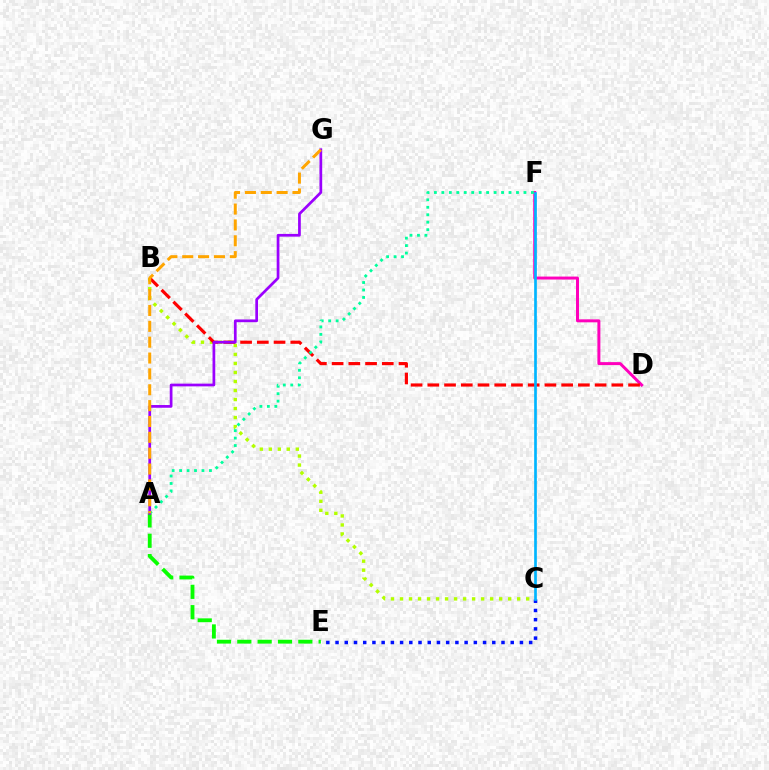{('B', 'C'): [{'color': '#b3ff00', 'line_style': 'dotted', 'thickness': 2.45}], ('C', 'E'): [{'color': '#0010ff', 'line_style': 'dotted', 'thickness': 2.5}], ('D', 'F'): [{'color': '#ff00bd', 'line_style': 'solid', 'thickness': 2.14}], ('A', 'E'): [{'color': '#08ff00', 'line_style': 'dashed', 'thickness': 2.76}], ('B', 'D'): [{'color': '#ff0000', 'line_style': 'dashed', 'thickness': 2.27}], ('C', 'F'): [{'color': '#00b5ff', 'line_style': 'solid', 'thickness': 1.93}], ('A', 'F'): [{'color': '#00ff9d', 'line_style': 'dotted', 'thickness': 2.03}], ('A', 'G'): [{'color': '#9b00ff', 'line_style': 'solid', 'thickness': 1.96}, {'color': '#ffa500', 'line_style': 'dashed', 'thickness': 2.15}]}